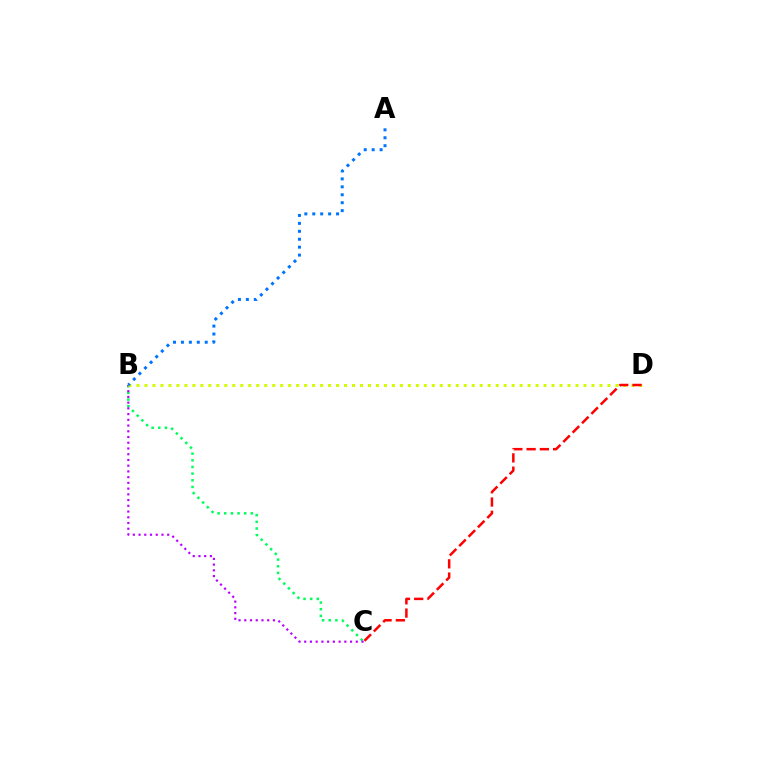{('B', 'C'): [{'color': '#00ff5c', 'line_style': 'dotted', 'thickness': 1.81}, {'color': '#b900ff', 'line_style': 'dotted', 'thickness': 1.56}], ('B', 'D'): [{'color': '#d1ff00', 'line_style': 'dotted', 'thickness': 2.17}], ('C', 'D'): [{'color': '#ff0000', 'line_style': 'dashed', 'thickness': 1.8}], ('A', 'B'): [{'color': '#0074ff', 'line_style': 'dotted', 'thickness': 2.16}]}